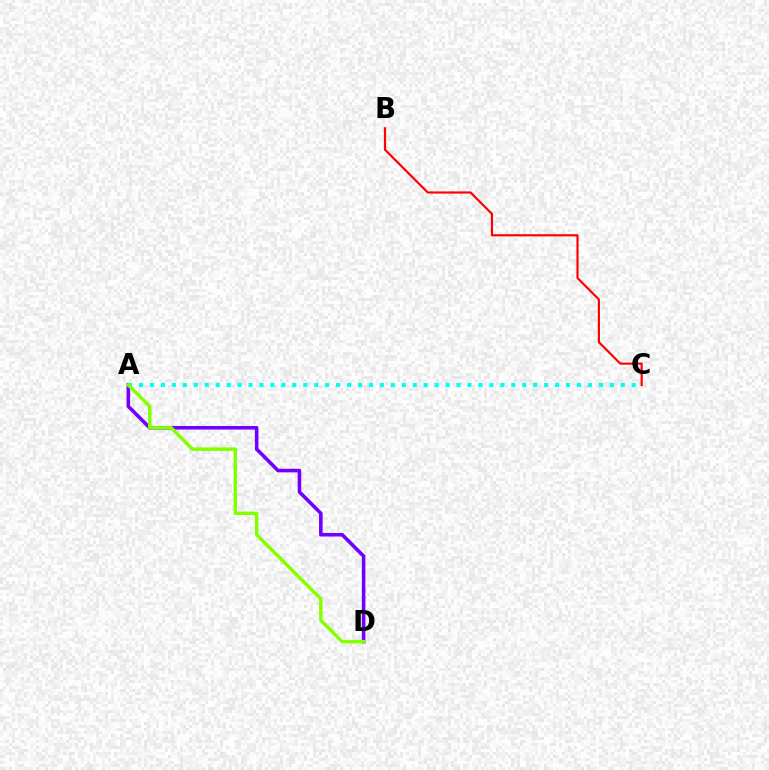{('A', 'D'): [{'color': '#7200ff', 'line_style': 'solid', 'thickness': 2.58}, {'color': '#84ff00', 'line_style': 'solid', 'thickness': 2.48}], ('B', 'C'): [{'color': '#ff0000', 'line_style': 'solid', 'thickness': 1.56}], ('A', 'C'): [{'color': '#00fff6', 'line_style': 'dotted', 'thickness': 2.97}]}